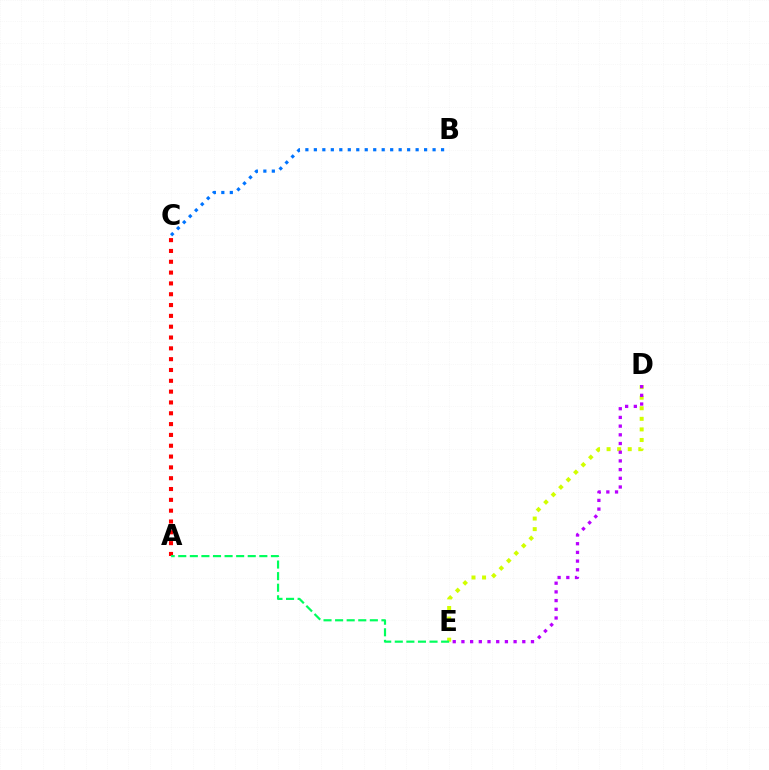{('A', 'C'): [{'color': '#ff0000', 'line_style': 'dotted', 'thickness': 2.94}], ('B', 'C'): [{'color': '#0074ff', 'line_style': 'dotted', 'thickness': 2.3}], ('D', 'E'): [{'color': '#d1ff00', 'line_style': 'dotted', 'thickness': 2.87}, {'color': '#b900ff', 'line_style': 'dotted', 'thickness': 2.36}], ('A', 'E'): [{'color': '#00ff5c', 'line_style': 'dashed', 'thickness': 1.57}]}